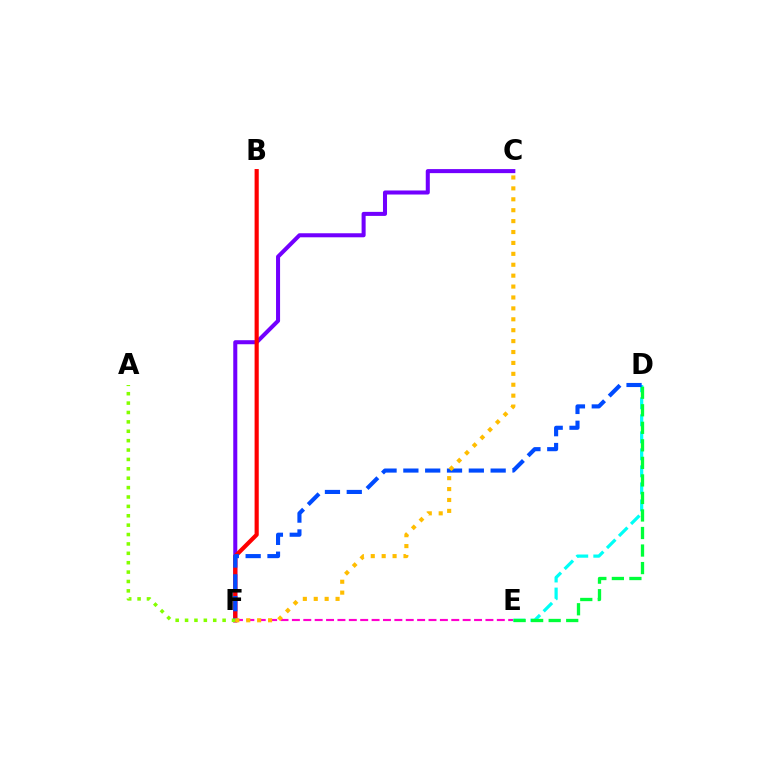{('C', 'F'): [{'color': '#7200ff', 'line_style': 'solid', 'thickness': 2.91}, {'color': '#ffbd00', 'line_style': 'dotted', 'thickness': 2.96}], ('B', 'F'): [{'color': '#ff0000', 'line_style': 'solid', 'thickness': 3.0}], ('D', 'E'): [{'color': '#00fff6', 'line_style': 'dashed', 'thickness': 2.31}, {'color': '#00ff39', 'line_style': 'dashed', 'thickness': 2.38}], ('D', 'F'): [{'color': '#004bff', 'line_style': 'dashed', 'thickness': 2.96}], ('E', 'F'): [{'color': '#ff00cf', 'line_style': 'dashed', 'thickness': 1.55}], ('A', 'F'): [{'color': '#84ff00', 'line_style': 'dotted', 'thickness': 2.55}]}